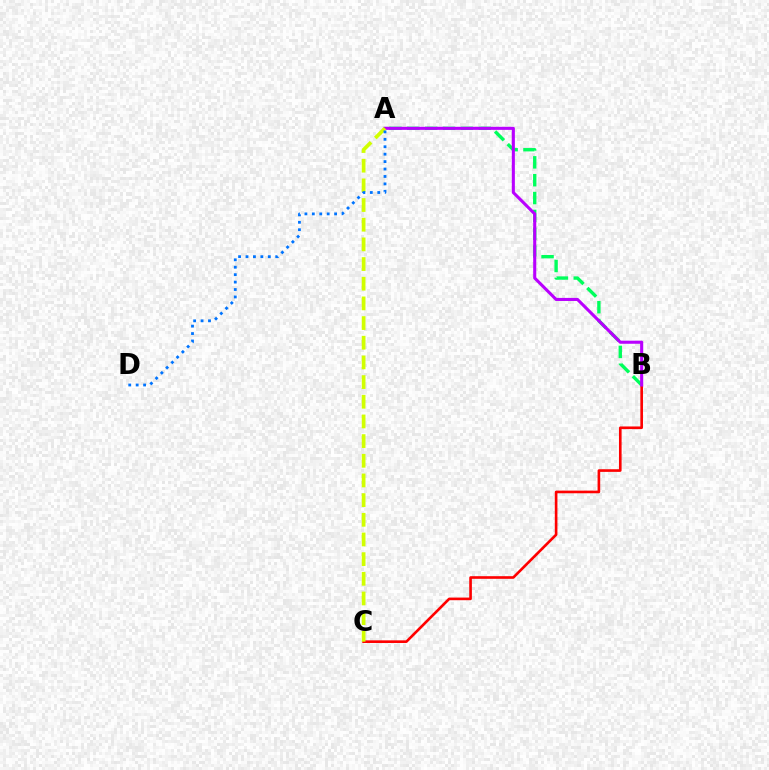{('B', 'C'): [{'color': '#ff0000', 'line_style': 'solid', 'thickness': 1.9}], ('A', 'B'): [{'color': '#00ff5c', 'line_style': 'dashed', 'thickness': 2.43}, {'color': '#b900ff', 'line_style': 'solid', 'thickness': 2.21}], ('A', 'C'): [{'color': '#d1ff00', 'line_style': 'dashed', 'thickness': 2.67}], ('A', 'D'): [{'color': '#0074ff', 'line_style': 'dotted', 'thickness': 2.02}]}